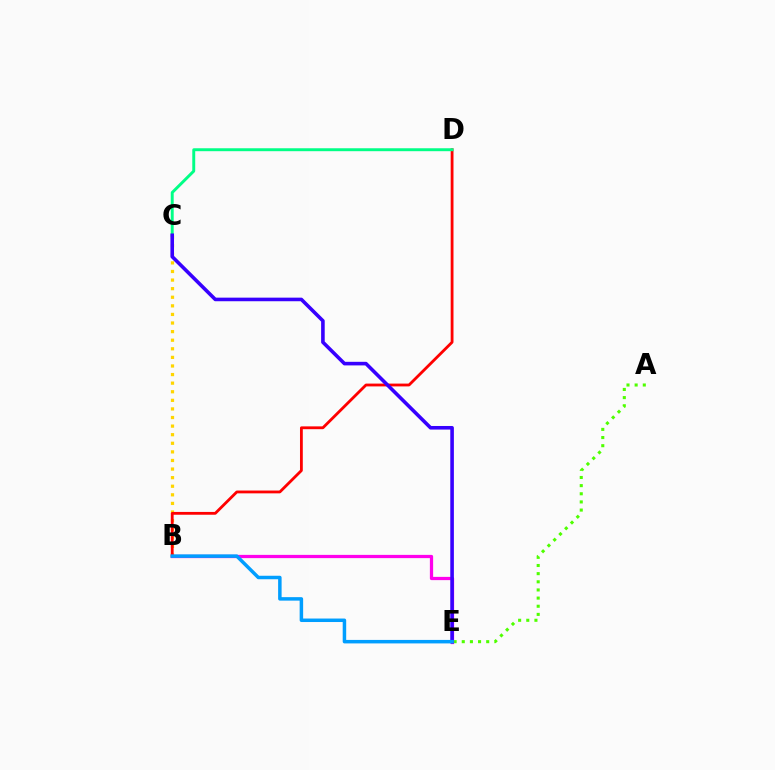{('B', 'C'): [{'color': '#ffd500', 'line_style': 'dotted', 'thickness': 2.33}], ('B', 'D'): [{'color': '#ff0000', 'line_style': 'solid', 'thickness': 2.02}], ('A', 'E'): [{'color': '#4fff00', 'line_style': 'dotted', 'thickness': 2.21}], ('C', 'D'): [{'color': '#00ff86', 'line_style': 'solid', 'thickness': 2.11}], ('B', 'E'): [{'color': '#ff00ed', 'line_style': 'solid', 'thickness': 2.34}, {'color': '#009eff', 'line_style': 'solid', 'thickness': 2.51}], ('C', 'E'): [{'color': '#3700ff', 'line_style': 'solid', 'thickness': 2.58}]}